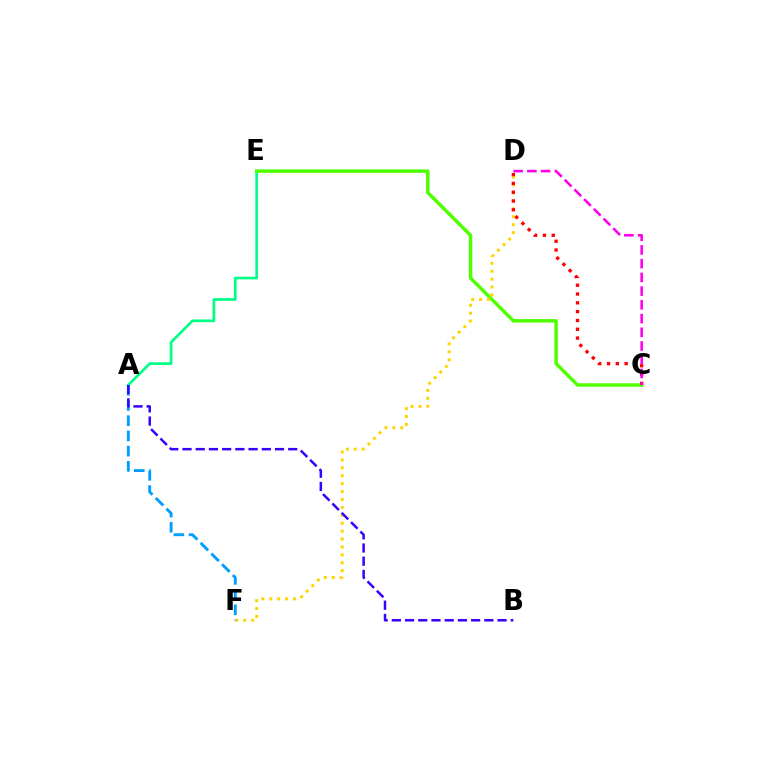{('A', 'E'): [{'color': '#00ff86', 'line_style': 'solid', 'thickness': 1.94}], ('C', 'E'): [{'color': '#4fff00', 'line_style': 'solid', 'thickness': 2.49}], ('D', 'F'): [{'color': '#ffd500', 'line_style': 'dotted', 'thickness': 2.15}], ('A', 'F'): [{'color': '#009eff', 'line_style': 'dashed', 'thickness': 2.07}], ('A', 'B'): [{'color': '#3700ff', 'line_style': 'dashed', 'thickness': 1.8}], ('C', 'D'): [{'color': '#ff0000', 'line_style': 'dotted', 'thickness': 2.39}, {'color': '#ff00ed', 'line_style': 'dashed', 'thickness': 1.87}]}